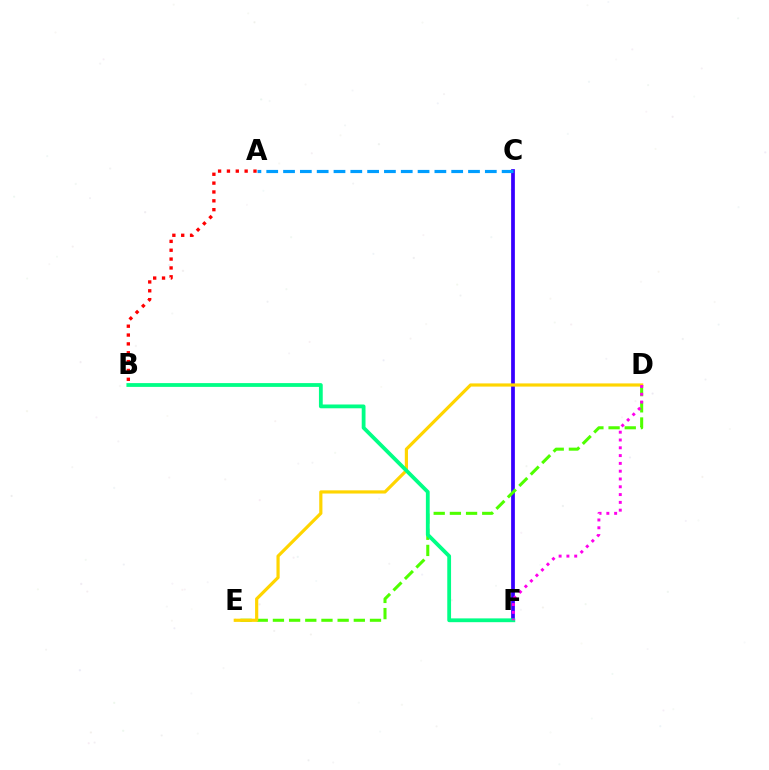{('C', 'F'): [{'color': '#3700ff', 'line_style': 'solid', 'thickness': 2.69}], ('A', 'C'): [{'color': '#009eff', 'line_style': 'dashed', 'thickness': 2.28}], ('D', 'E'): [{'color': '#4fff00', 'line_style': 'dashed', 'thickness': 2.2}, {'color': '#ffd500', 'line_style': 'solid', 'thickness': 2.29}], ('A', 'B'): [{'color': '#ff0000', 'line_style': 'dotted', 'thickness': 2.4}], ('B', 'F'): [{'color': '#00ff86', 'line_style': 'solid', 'thickness': 2.73}], ('D', 'F'): [{'color': '#ff00ed', 'line_style': 'dotted', 'thickness': 2.12}]}